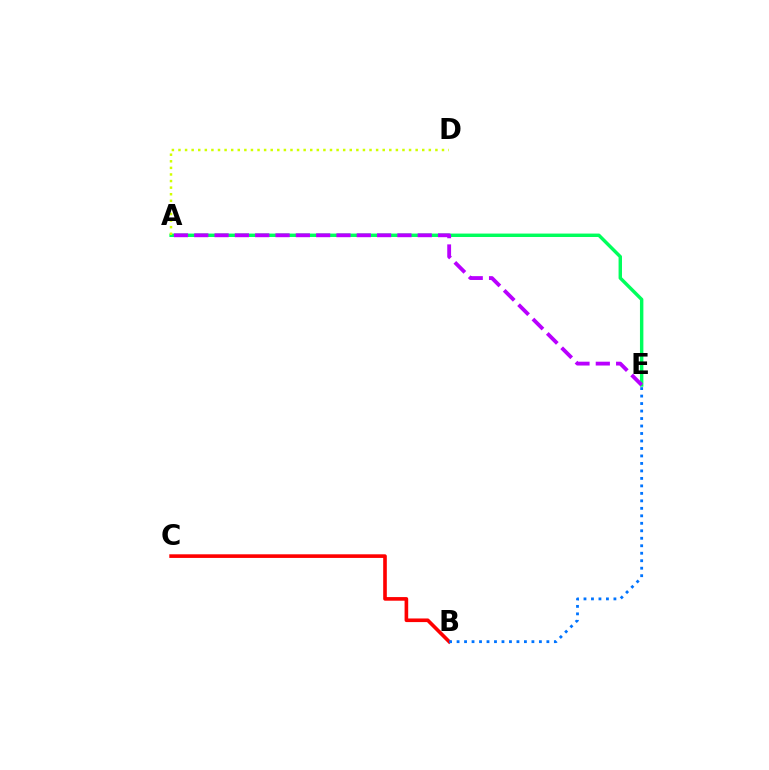{('B', 'C'): [{'color': '#ff0000', 'line_style': 'solid', 'thickness': 2.61}], ('A', 'E'): [{'color': '#00ff5c', 'line_style': 'solid', 'thickness': 2.47}, {'color': '#b900ff', 'line_style': 'dashed', 'thickness': 2.76}], ('A', 'D'): [{'color': '#d1ff00', 'line_style': 'dotted', 'thickness': 1.79}], ('B', 'E'): [{'color': '#0074ff', 'line_style': 'dotted', 'thickness': 2.03}]}